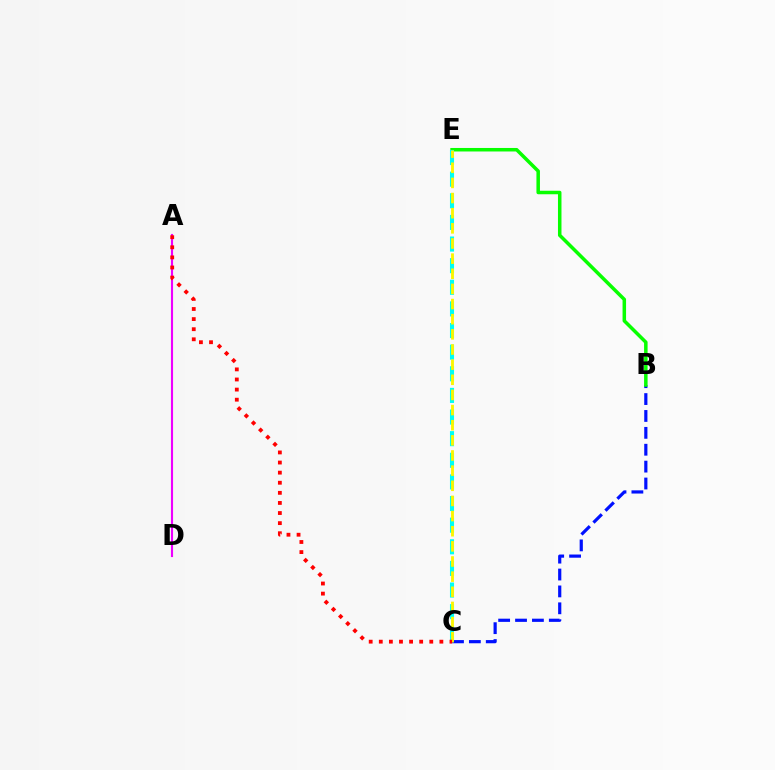{('A', 'D'): [{'color': '#ee00ff', 'line_style': 'solid', 'thickness': 1.53}], ('B', 'C'): [{'color': '#0010ff', 'line_style': 'dashed', 'thickness': 2.29}], ('B', 'E'): [{'color': '#08ff00', 'line_style': 'solid', 'thickness': 2.53}], ('C', 'E'): [{'color': '#00fff6', 'line_style': 'dashed', 'thickness': 2.94}, {'color': '#fcf500', 'line_style': 'dashed', 'thickness': 2.06}], ('A', 'C'): [{'color': '#ff0000', 'line_style': 'dotted', 'thickness': 2.74}]}